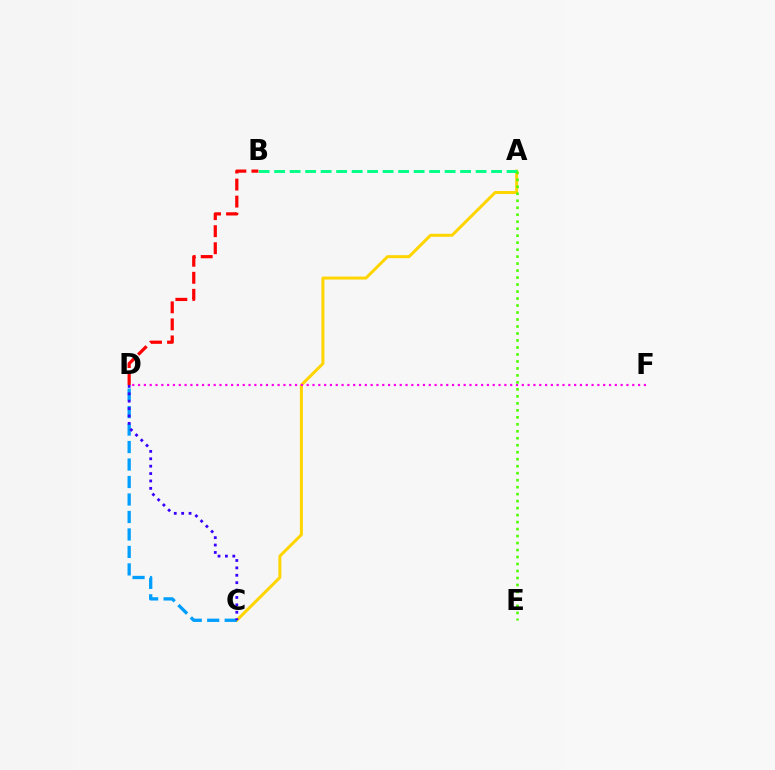{('A', 'C'): [{'color': '#ffd500', 'line_style': 'solid', 'thickness': 2.16}], ('A', 'B'): [{'color': '#00ff86', 'line_style': 'dashed', 'thickness': 2.11}], ('B', 'D'): [{'color': '#ff0000', 'line_style': 'dashed', 'thickness': 2.31}], ('C', 'D'): [{'color': '#009eff', 'line_style': 'dashed', 'thickness': 2.37}, {'color': '#3700ff', 'line_style': 'dotted', 'thickness': 2.01}], ('D', 'F'): [{'color': '#ff00ed', 'line_style': 'dotted', 'thickness': 1.58}], ('A', 'E'): [{'color': '#4fff00', 'line_style': 'dotted', 'thickness': 1.9}]}